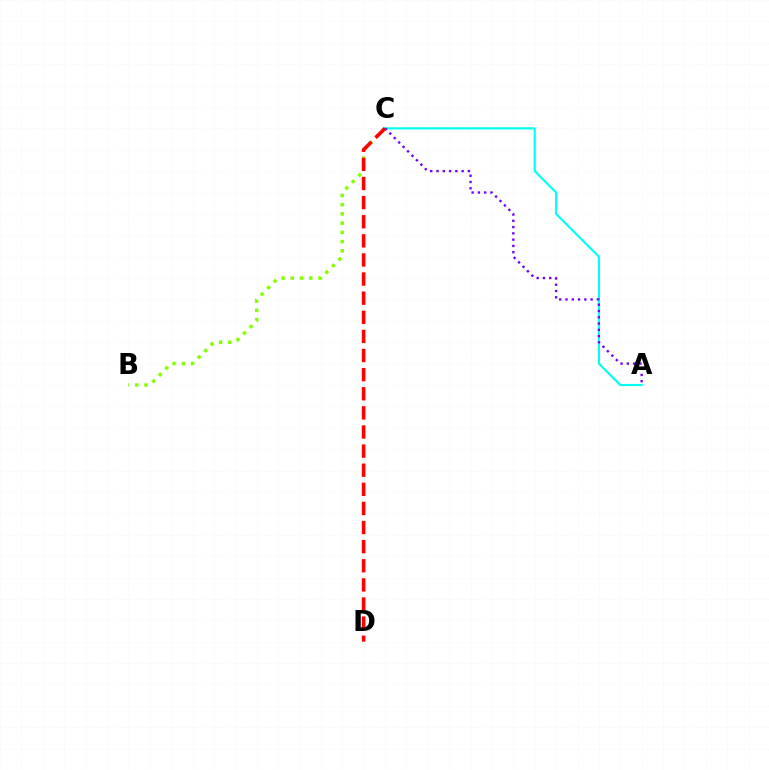{('B', 'C'): [{'color': '#84ff00', 'line_style': 'dotted', 'thickness': 2.51}], ('A', 'C'): [{'color': '#00fff6', 'line_style': 'solid', 'thickness': 1.56}, {'color': '#7200ff', 'line_style': 'dotted', 'thickness': 1.71}], ('C', 'D'): [{'color': '#ff0000', 'line_style': 'dashed', 'thickness': 2.6}]}